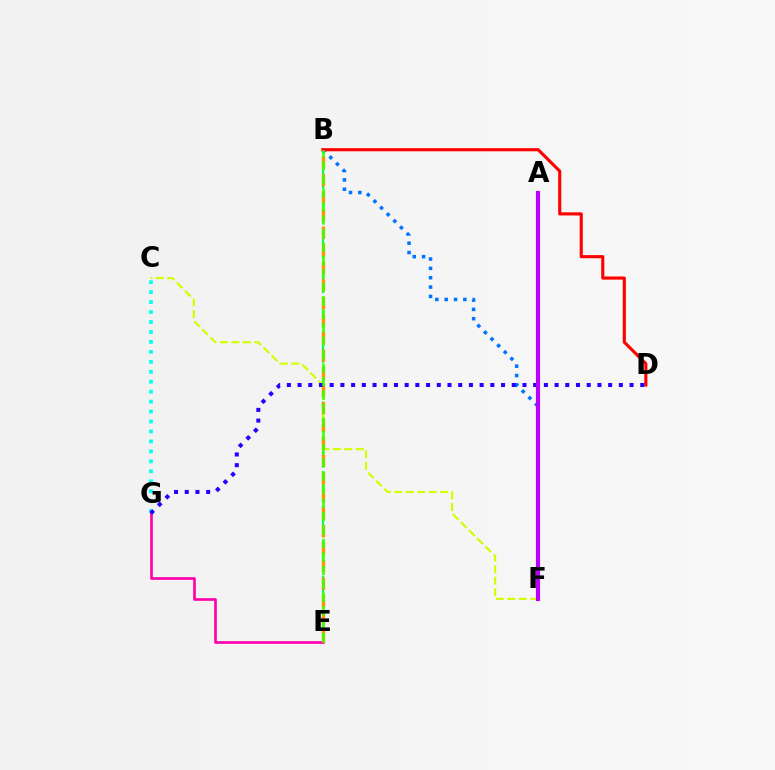{('E', 'G'): [{'color': '#ff00ac', 'line_style': 'solid', 'thickness': 1.91}], ('B', 'E'): [{'color': '#00ff5c', 'line_style': 'dashed', 'thickness': 1.58}, {'color': '#ff9400', 'line_style': 'dashed', 'thickness': 2.38}, {'color': '#3dff00', 'line_style': 'dashed', 'thickness': 1.83}], ('B', 'F'): [{'color': '#0074ff', 'line_style': 'dotted', 'thickness': 2.54}], ('C', 'G'): [{'color': '#00fff6', 'line_style': 'dotted', 'thickness': 2.7}], ('B', 'D'): [{'color': '#ff0000', 'line_style': 'solid', 'thickness': 2.24}], ('C', 'F'): [{'color': '#d1ff00', 'line_style': 'dashed', 'thickness': 1.56}], ('D', 'G'): [{'color': '#2500ff', 'line_style': 'dotted', 'thickness': 2.91}], ('A', 'F'): [{'color': '#b900ff', 'line_style': 'solid', 'thickness': 2.99}]}